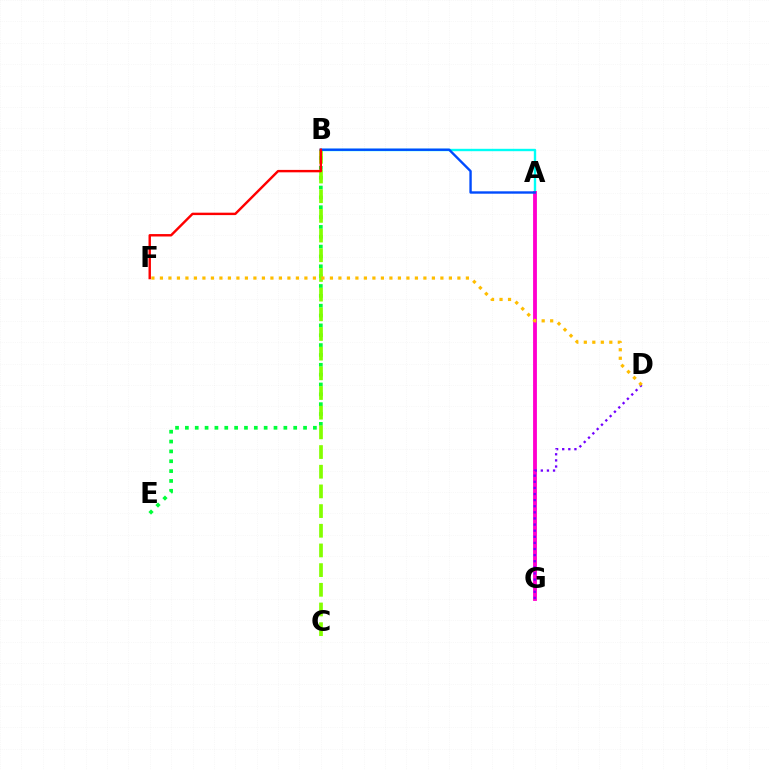{('B', 'E'): [{'color': '#00ff39', 'line_style': 'dotted', 'thickness': 2.68}], ('A', 'B'): [{'color': '#00fff6', 'line_style': 'solid', 'thickness': 1.71}, {'color': '#004bff', 'line_style': 'solid', 'thickness': 1.72}], ('B', 'C'): [{'color': '#84ff00', 'line_style': 'dashed', 'thickness': 2.67}], ('A', 'G'): [{'color': '#ff00cf', 'line_style': 'solid', 'thickness': 2.76}], ('D', 'G'): [{'color': '#7200ff', 'line_style': 'dotted', 'thickness': 1.66}], ('D', 'F'): [{'color': '#ffbd00', 'line_style': 'dotted', 'thickness': 2.31}], ('B', 'F'): [{'color': '#ff0000', 'line_style': 'solid', 'thickness': 1.74}]}